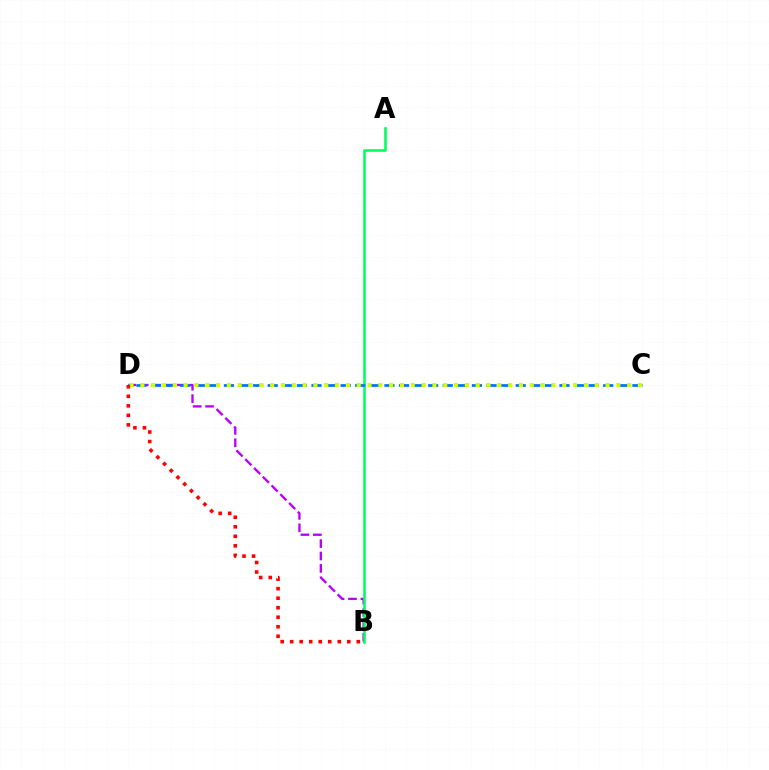{('B', 'D'): [{'color': '#b900ff', 'line_style': 'dashed', 'thickness': 1.68}, {'color': '#ff0000', 'line_style': 'dotted', 'thickness': 2.59}], ('A', 'B'): [{'color': '#00ff5c', 'line_style': 'solid', 'thickness': 1.86}], ('C', 'D'): [{'color': '#0074ff', 'line_style': 'dashed', 'thickness': 1.98}, {'color': '#d1ff00', 'line_style': 'dotted', 'thickness': 2.94}]}